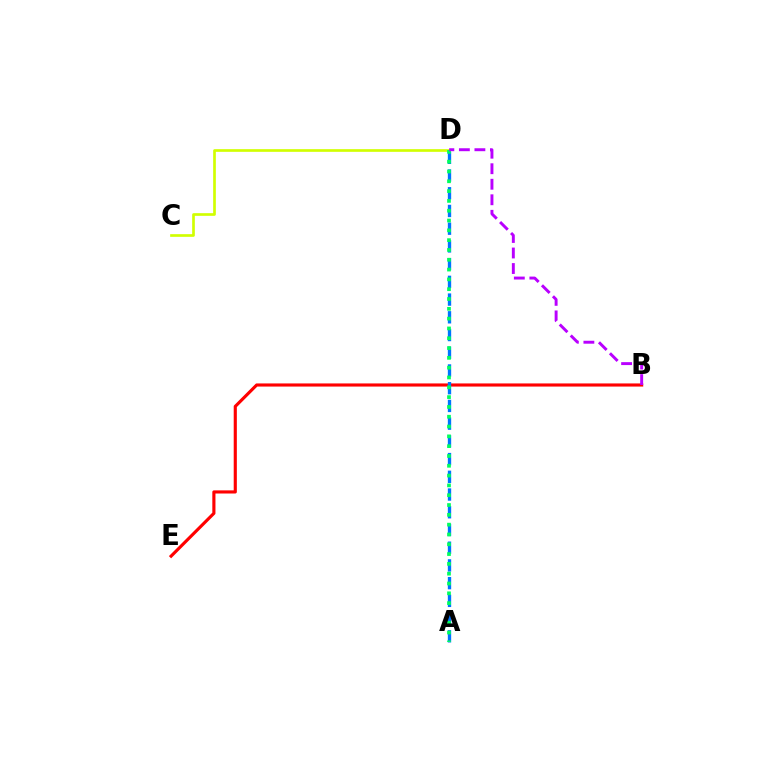{('B', 'E'): [{'color': '#ff0000', 'line_style': 'solid', 'thickness': 2.26}], ('C', 'D'): [{'color': '#d1ff00', 'line_style': 'solid', 'thickness': 1.92}], ('A', 'D'): [{'color': '#0074ff', 'line_style': 'dashed', 'thickness': 2.41}, {'color': '#00ff5c', 'line_style': 'dotted', 'thickness': 2.67}], ('B', 'D'): [{'color': '#b900ff', 'line_style': 'dashed', 'thickness': 2.11}]}